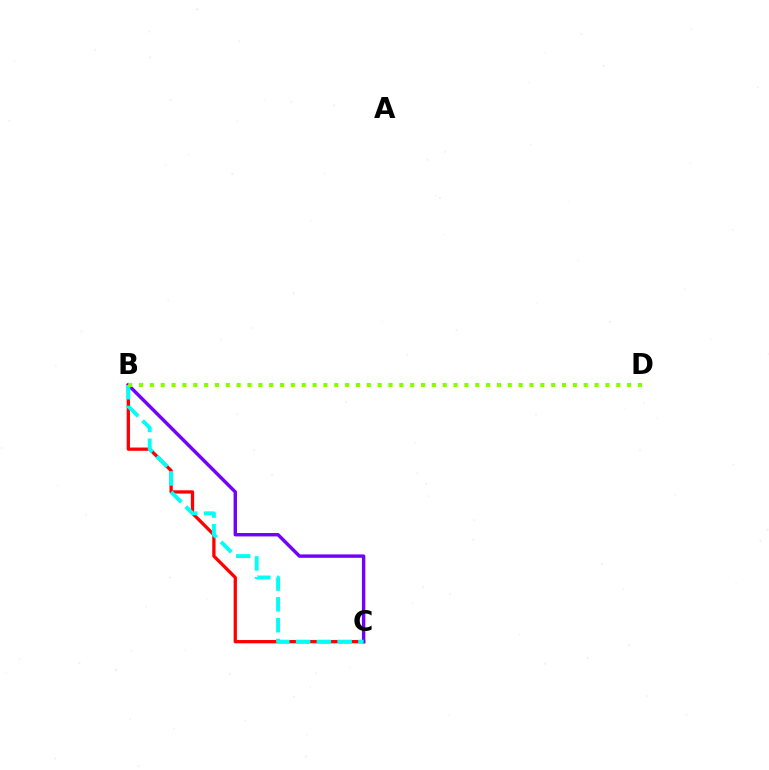{('B', 'C'): [{'color': '#ff0000', 'line_style': 'solid', 'thickness': 2.37}, {'color': '#7200ff', 'line_style': 'solid', 'thickness': 2.45}, {'color': '#00fff6', 'line_style': 'dashed', 'thickness': 2.82}], ('B', 'D'): [{'color': '#84ff00', 'line_style': 'dotted', 'thickness': 2.95}]}